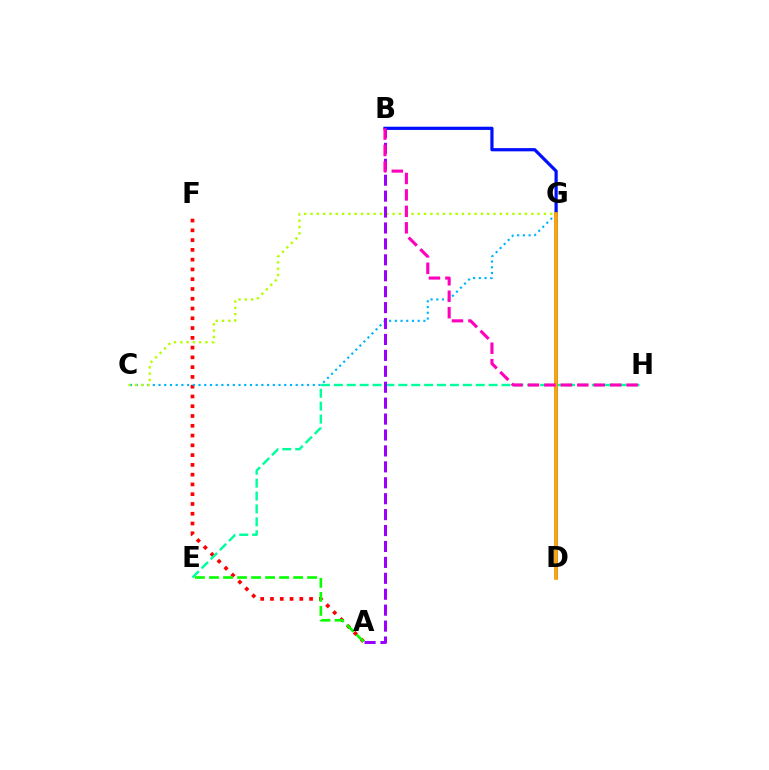{('A', 'F'): [{'color': '#ff0000', 'line_style': 'dotted', 'thickness': 2.66}], ('C', 'G'): [{'color': '#00b5ff', 'line_style': 'dotted', 'thickness': 1.55}, {'color': '#b3ff00', 'line_style': 'dotted', 'thickness': 1.71}], ('E', 'H'): [{'color': '#00ff9d', 'line_style': 'dashed', 'thickness': 1.75}], ('B', 'D'): [{'color': '#0010ff', 'line_style': 'solid', 'thickness': 2.32}], ('A', 'E'): [{'color': '#08ff00', 'line_style': 'dashed', 'thickness': 1.91}], ('D', 'G'): [{'color': '#ffa500', 'line_style': 'solid', 'thickness': 2.62}], ('A', 'B'): [{'color': '#9b00ff', 'line_style': 'dashed', 'thickness': 2.16}], ('B', 'H'): [{'color': '#ff00bd', 'line_style': 'dashed', 'thickness': 2.23}]}